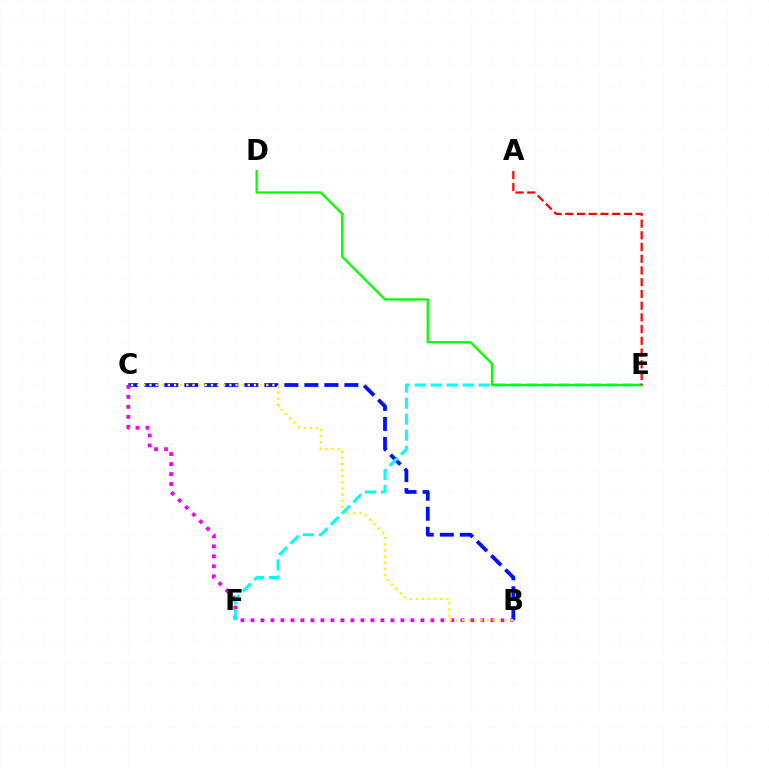{('B', 'C'): [{'color': '#0010ff', 'line_style': 'dashed', 'thickness': 2.72}, {'color': '#ee00ff', 'line_style': 'dotted', 'thickness': 2.72}, {'color': '#fcf500', 'line_style': 'dotted', 'thickness': 1.67}], ('E', 'F'): [{'color': '#00fff6', 'line_style': 'dashed', 'thickness': 2.17}], ('D', 'E'): [{'color': '#08ff00', 'line_style': 'solid', 'thickness': 1.67}], ('A', 'E'): [{'color': '#ff0000', 'line_style': 'dashed', 'thickness': 1.59}]}